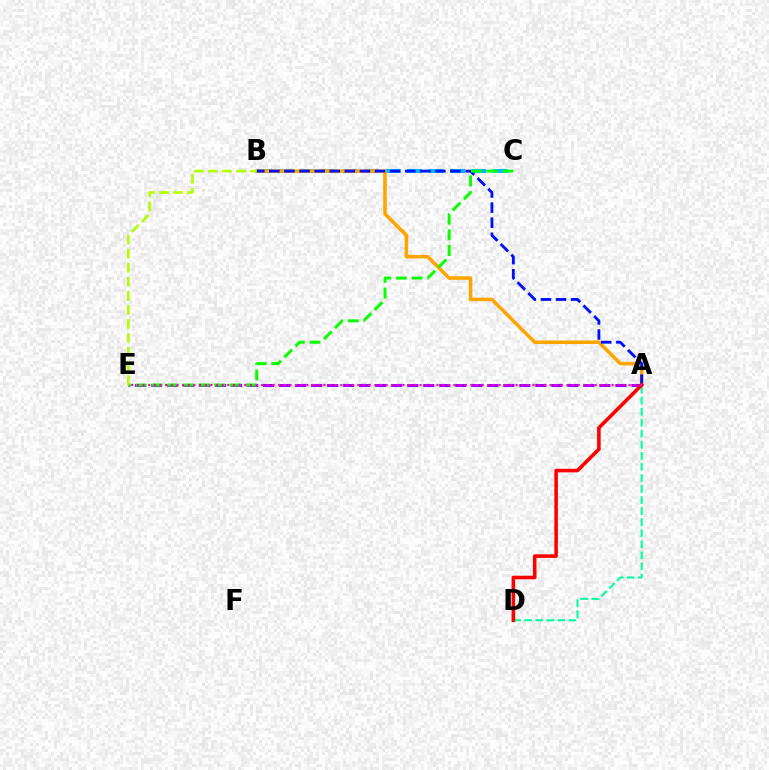{('B', 'C'): [{'color': '#00b5ff', 'line_style': 'dashed', 'thickness': 2.91}], ('A', 'E'): [{'color': '#9b00ff', 'line_style': 'dashed', 'thickness': 2.18}, {'color': '#ff00bd', 'line_style': 'dotted', 'thickness': 1.54}], ('A', 'B'): [{'color': '#ffa500', 'line_style': 'solid', 'thickness': 2.56}, {'color': '#0010ff', 'line_style': 'dashed', 'thickness': 2.05}], ('A', 'D'): [{'color': '#00ff9d', 'line_style': 'dashed', 'thickness': 1.5}, {'color': '#ff0000', 'line_style': 'solid', 'thickness': 2.57}], ('C', 'E'): [{'color': '#08ff00', 'line_style': 'dashed', 'thickness': 2.13}], ('B', 'E'): [{'color': '#b3ff00', 'line_style': 'dashed', 'thickness': 1.91}]}